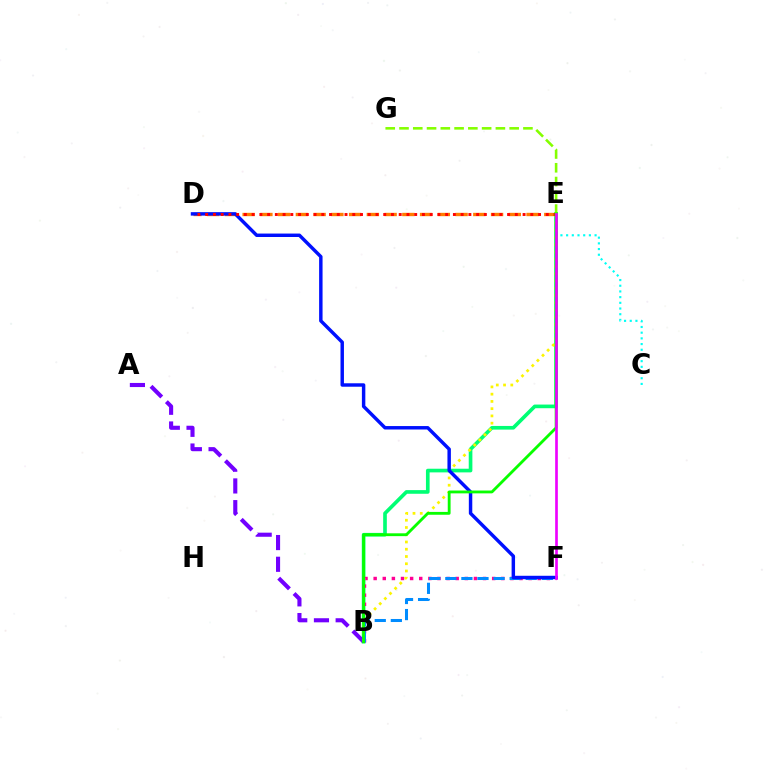{('C', 'E'): [{'color': '#00fff6', 'line_style': 'dotted', 'thickness': 1.55}], ('B', 'E'): [{'color': '#00ff74', 'line_style': 'solid', 'thickness': 2.63}, {'color': '#fcf500', 'line_style': 'dotted', 'thickness': 1.97}, {'color': '#08ff00', 'line_style': 'solid', 'thickness': 2.04}], ('A', 'B'): [{'color': '#7200ff', 'line_style': 'dashed', 'thickness': 2.95}], ('D', 'E'): [{'color': '#ff7c00', 'line_style': 'dashed', 'thickness': 2.41}, {'color': '#ff0000', 'line_style': 'dotted', 'thickness': 2.1}], ('B', 'F'): [{'color': '#ff0094', 'line_style': 'dotted', 'thickness': 2.48}, {'color': '#008cff', 'line_style': 'dashed', 'thickness': 2.18}], ('E', 'G'): [{'color': '#84ff00', 'line_style': 'dashed', 'thickness': 1.87}], ('D', 'F'): [{'color': '#0010ff', 'line_style': 'solid', 'thickness': 2.48}], ('E', 'F'): [{'color': '#ee00ff', 'line_style': 'solid', 'thickness': 1.92}]}